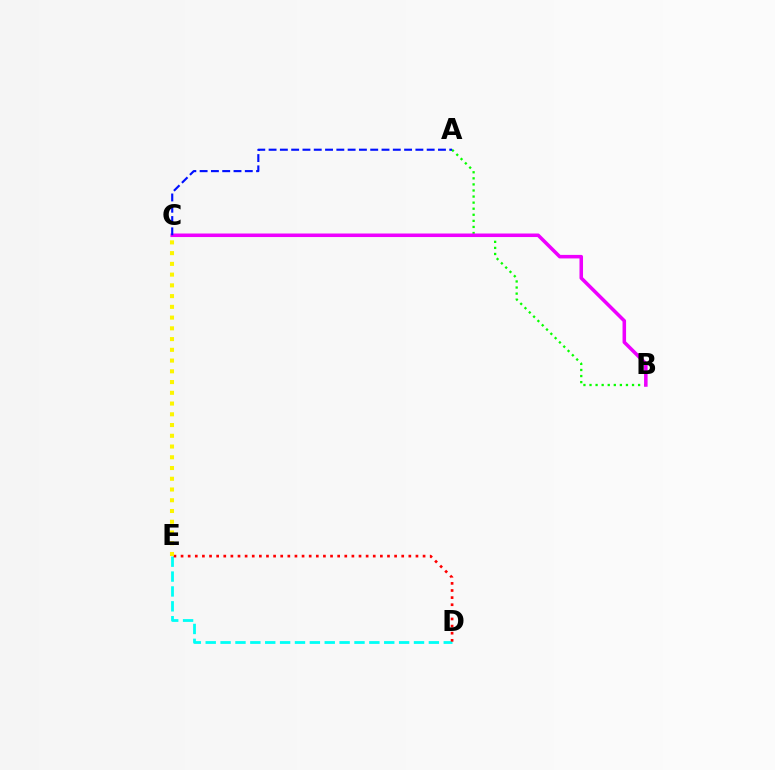{('D', 'E'): [{'color': '#00fff6', 'line_style': 'dashed', 'thickness': 2.02}, {'color': '#ff0000', 'line_style': 'dotted', 'thickness': 1.93}], ('A', 'B'): [{'color': '#08ff00', 'line_style': 'dotted', 'thickness': 1.65}], ('B', 'C'): [{'color': '#ee00ff', 'line_style': 'solid', 'thickness': 2.55}], ('C', 'E'): [{'color': '#fcf500', 'line_style': 'dotted', 'thickness': 2.92}], ('A', 'C'): [{'color': '#0010ff', 'line_style': 'dashed', 'thickness': 1.53}]}